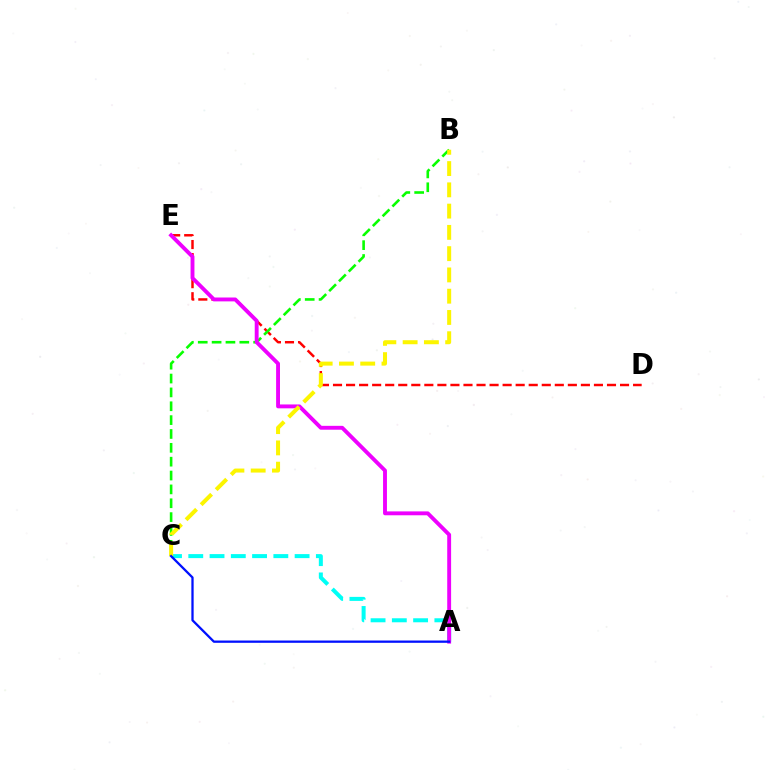{('D', 'E'): [{'color': '#ff0000', 'line_style': 'dashed', 'thickness': 1.77}], ('A', 'C'): [{'color': '#00fff6', 'line_style': 'dashed', 'thickness': 2.89}, {'color': '#0010ff', 'line_style': 'solid', 'thickness': 1.65}], ('B', 'C'): [{'color': '#08ff00', 'line_style': 'dashed', 'thickness': 1.88}, {'color': '#fcf500', 'line_style': 'dashed', 'thickness': 2.89}], ('A', 'E'): [{'color': '#ee00ff', 'line_style': 'solid', 'thickness': 2.79}]}